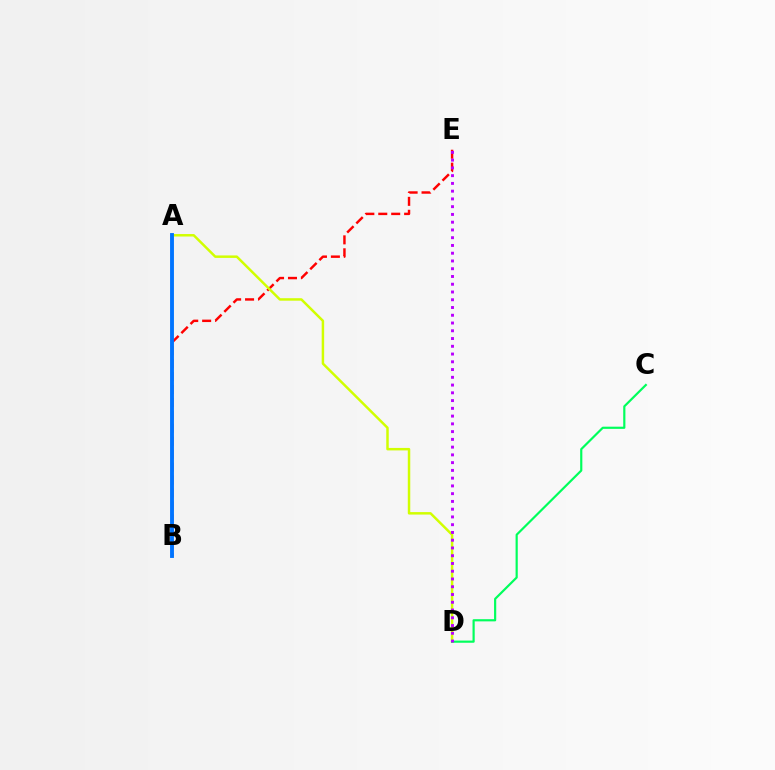{('B', 'E'): [{'color': '#ff0000', 'line_style': 'dashed', 'thickness': 1.76}], ('A', 'D'): [{'color': '#d1ff00', 'line_style': 'solid', 'thickness': 1.78}], ('C', 'D'): [{'color': '#00ff5c', 'line_style': 'solid', 'thickness': 1.57}], ('A', 'B'): [{'color': '#0074ff', 'line_style': 'solid', 'thickness': 2.79}], ('D', 'E'): [{'color': '#b900ff', 'line_style': 'dotted', 'thickness': 2.11}]}